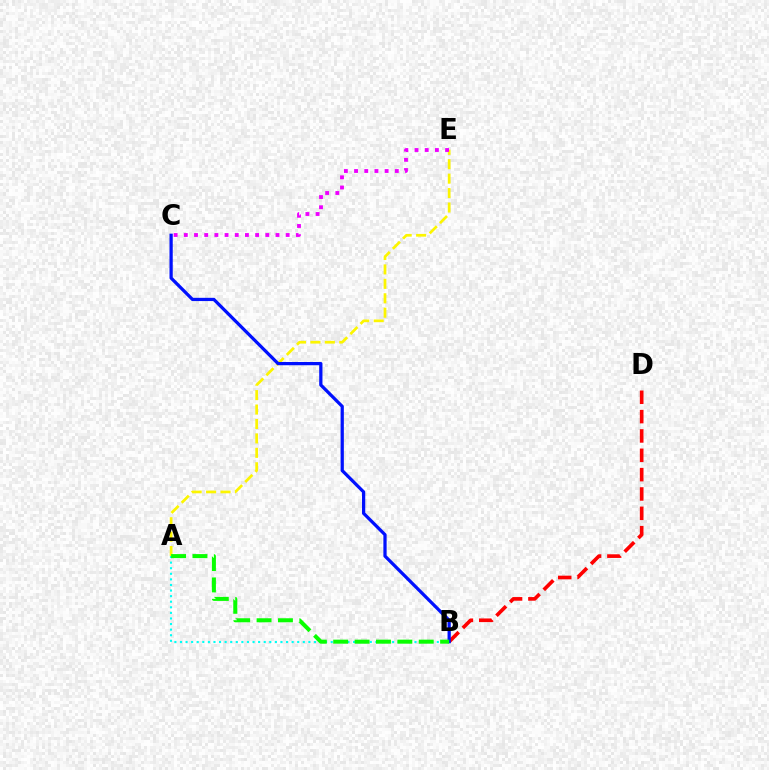{('A', 'E'): [{'color': '#fcf500', 'line_style': 'dashed', 'thickness': 1.96}], ('B', 'D'): [{'color': '#ff0000', 'line_style': 'dashed', 'thickness': 2.63}], ('B', 'C'): [{'color': '#0010ff', 'line_style': 'solid', 'thickness': 2.34}], ('A', 'B'): [{'color': '#00fff6', 'line_style': 'dotted', 'thickness': 1.52}, {'color': '#08ff00', 'line_style': 'dashed', 'thickness': 2.9}], ('C', 'E'): [{'color': '#ee00ff', 'line_style': 'dotted', 'thickness': 2.77}]}